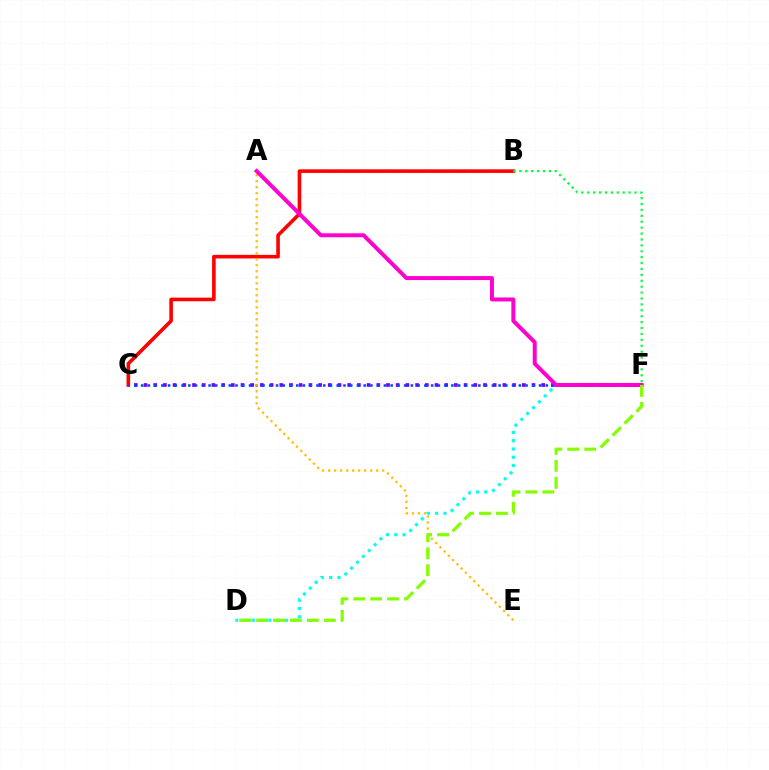{('B', 'C'): [{'color': '#ff0000', 'line_style': 'solid', 'thickness': 2.59}], ('D', 'F'): [{'color': '#00fff6', 'line_style': 'dotted', 'thickness': 2.25}, {'color': '#84ff00', 'line_style': 'dashed', 'thickness': 2.3}], ('C', 'F'): [{'color': '#7200ff', 'line_style': 'dotted', 'thickness': 2.64}, {'color': '#004bff', 'line_style': 'dotted', 'thickness': 1.83}], ('A', 'E'): [{'color': '#ffbd00', 'line_style': 'dotted', 'thickness': 1.63}], ('A', 'F'): [{'color': '#ff00cf', 'line_style': 'solid', 'thickness': 2.85}], ('B', 'F'): [{'color': '#00ff39', 'line_style': 'dotted', 'thickness': 1.6}]}